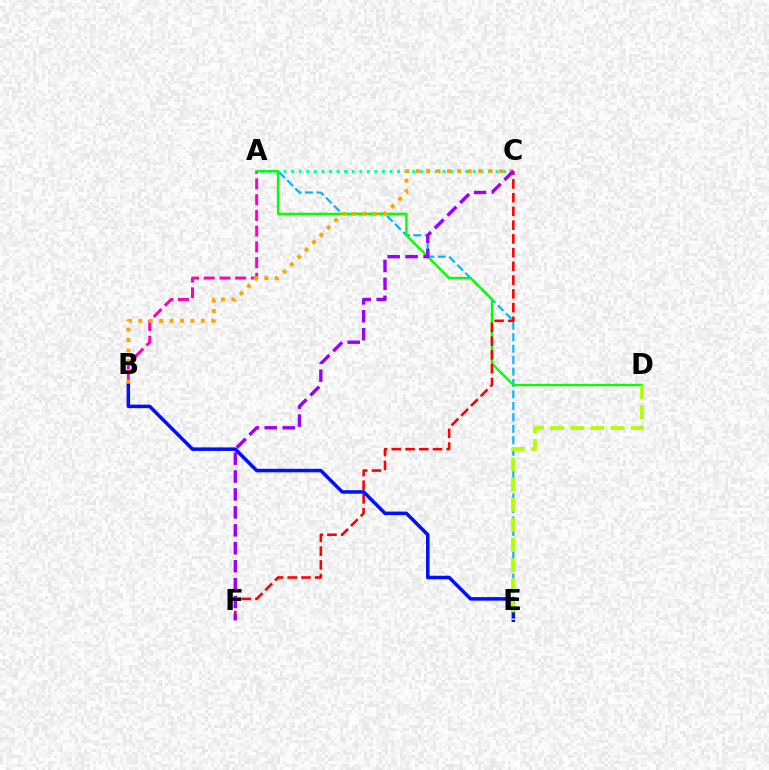{('A', 'C'): [{'color': '#00ff9d', 'line_style': 'dotted', 'thickness': 2.06}], ('A', 'E'): [{'color': '#00b5ff', 'line_style': 'dashed', 'thickness': 1.56}], ('A', 'B'): [{'color': '#ff00bd', 'line_style': 'dashed', 'thickness': 2.14}], ('A', 'D'): [{'color': '#08ff00', 'line_style': 'solid', 'thickness': 1.7}], ('C', 'F'): [{'color': '#ff0000', 'line_style': 'dashed', 'thickness': 1.87}, {'color': '#9b00ff', 'line_style': 'dashed', 'thickness': 2.44}], ('B', 'E'): [{'color': '#0010ff', 'line_style': 'solid', 'thickness': 2.54}], ('D', 'E'): [{'color': '#b3ff00', 'line_style': 'dashed', 'thickness': 2.74}], ('B', 'C'): [{'color': '#ffa500', 'line_style': 'dotted', 'thickness': 2.83}]}